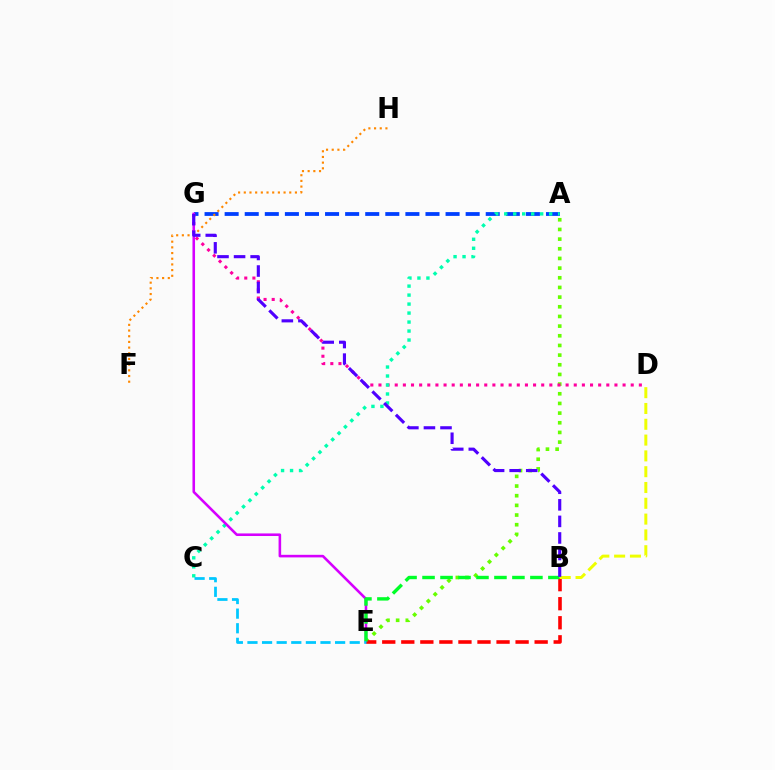{('A', 'G'): [{'color': '#003fff', 'line_style': 'dashed', 'thickness': 2.73}], ('F', 'H'): [{'color': '#ff8800', 'line_style': 'dotted', 'thickness': 1.54}], ('A', 'E'): [{'color': '#66ff00', 'line_style': 'dotted', 'thickness': 2.63}], ('D', 'G'): [{'color': '#ff00a0', 'line_style': 'dotted', 'thickness': 2.21}], ('A', 'C'): [{'color': '#00ffaf', 'line_style': 'dotted', 'thickness': 2.44}], ('E', 'G'): [{'color': '#d600ff', 'line_style': 'solid', 'thickness': 1.86}], ('B', 'E'): [{'color': '#ff0000', 'line_style': 'dashed', 'thickness': 2.59}, {'color': '#00ff27', 'line_style': 'dashed', 'thickness': 2.44}], ('B', 'D'): [{'color': '#eeff00', 'line_style': 'dashed', 'thickness': 2.15}], ('B', 'G'): [{'color': '#4f00ff', 'line_style': 'dashed', 'thickness': 2.25}], ('C', 'E'): [{'color': '#00c7ff', 'line_style': 'dashed', 'thickness': 1.98}]}